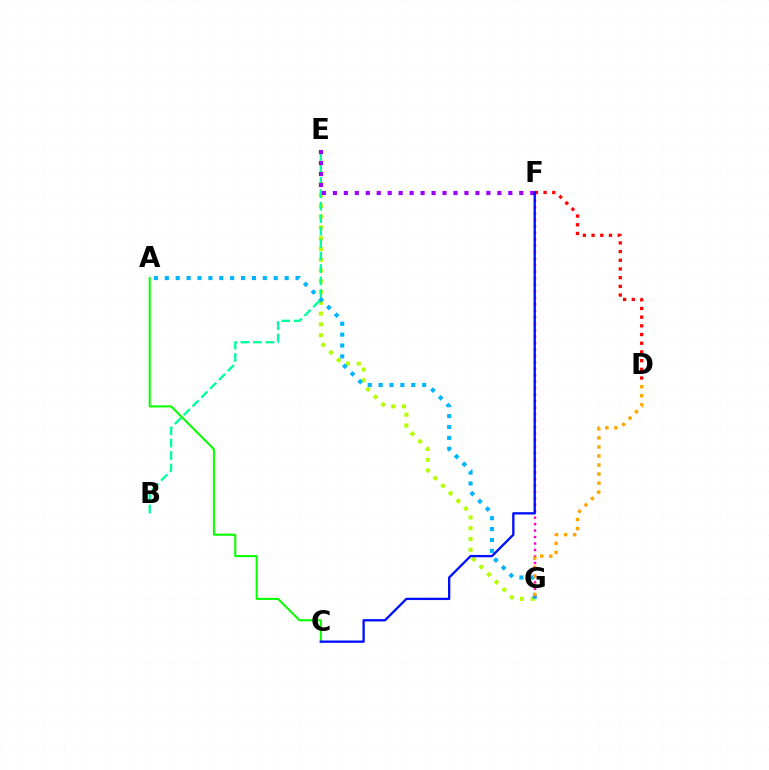{('D', 'F'): [{'color': '#ff0000', 'line_style': 'dotted', 'thickness': 2.36}], ('E', 'G'): [{'color': '#b3ff00', 'line_style': 'dotted', 'thickness': 2.93}], ('B', 'E'): [{'color': '#00ff9d', 'line_style': 'dashed', 'thickness': 1.69}], ('A', 'G'): [{'color': '#00b5ff', 'line_style': 'dotted', 'thickness': 2.96}], ('F', 'G'): [{'color': '#ff00bd', 'line_style': 'dotted', 'thickness': 1.76}], ('A', 'C'): [{'color': '#08ff00', 'line_style': 'solid', 'thickness': 1.5}], ('D', 'G'): [{'color': '#ffa500', 'line_style': 'dotted', 'thickness': 2.46}], ('E', 'F'): [{'color': '#9b00ff', 'line_style': 'dotted', 'thickness': 2.98}], ('C', 'F'): [{'color': '#0010ff', 'line_style': 'solid', 'thickness': 1.68}]}